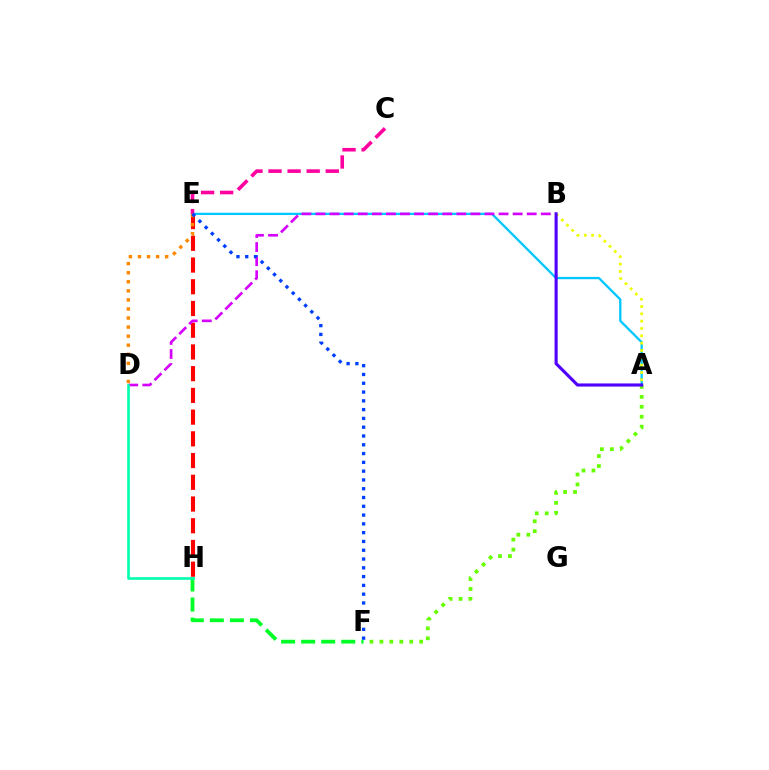{('A', 'F'): [{'color': '#66ff00', 'line_style': 'dotted', 'thickness': 2.7}], ('F', 'H'): [{'color': '#00ff27', 'line_style': 'dashed', 'thickness': 2.72}], ('E', 'H'): [{'color': '#ff0000', 'line_style': 'dashed', 'thickness': 2.95}], ('A', 'E'): [{'color': '#00c7ff', 'line_style': 'solid', 'thickness': 1.66}], ('B', 'D'): [{'color': '#d600ff', 'line_style': 'dashed', 'thickness': 1.91}], ('A', 'B'): [{'color': '#eeff00', 'line_style': 'dotted', 'thickness': 1.99}, {'color': '#4f00ff', 'line_style': 'solid', 'thickness': 2.24}], ('D', 'H'): [{'color': '#00ffaf', 'line_style': 'solid', 'thickness': 1.89}], ('D', 'E'): [{'color': '#ff8800', 'line_style': 'dotted', 'thickness': 2.46}], ('C', 'E'): [{'color': '#ff00a0', 'line_style': 'dashed', 'thickness': 2.59}], ('E', 'F'): [{'color': '#003fff', 'line_style': 'dotted', 'thickness': 2.39}]}